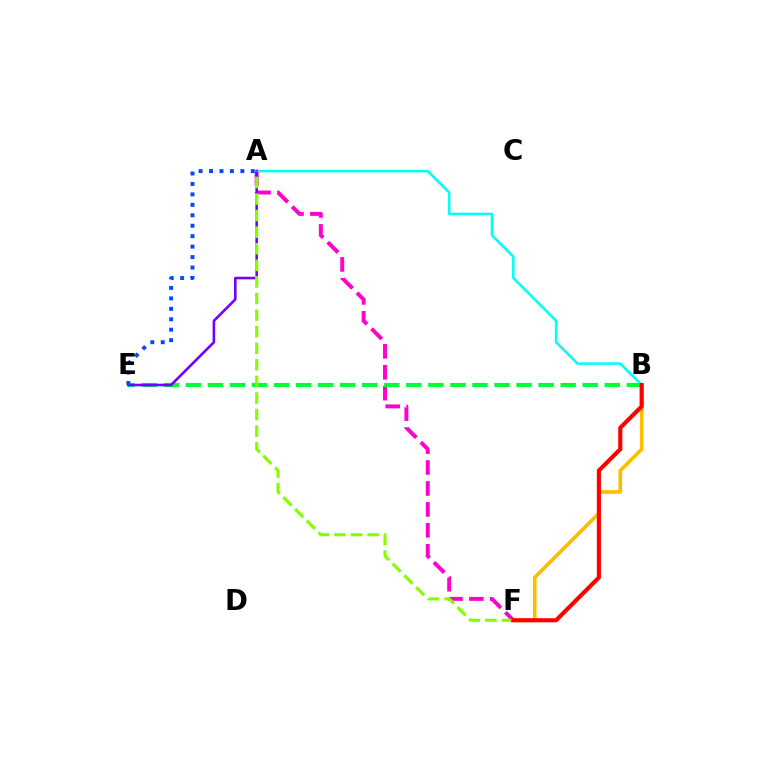{('A', 'F'): [{'color': '#ff00cf', 'line_style': 'dashed', 'thickness': 2.84}, {'color': '#84ff00', 'line_style': 'dashed', 'thickness': 2.25}], ('B', 'E'): [{'color': '#00ff39', 'line_style': 'dashed', 'thickness': 3.0}], ('A', 'B'): [{'color': '#00fff6', 'line_style': 'solid', 'thickness': 1.82}], ('A', 'E'): [{'color': '#7200ff', 'line_style': 'solid', 'thickness': 1.86}, {'color': '#004bff', 'line_style': 'dotted', 'thickness': 2.84}], ('B', 'F'): [{'color': '#ffbd00', 'line_style': 'solid', 'thickness': 2.61}, {'color': '#ff0000', 'line_style': 'solid', 'thickness': 2.96}]}